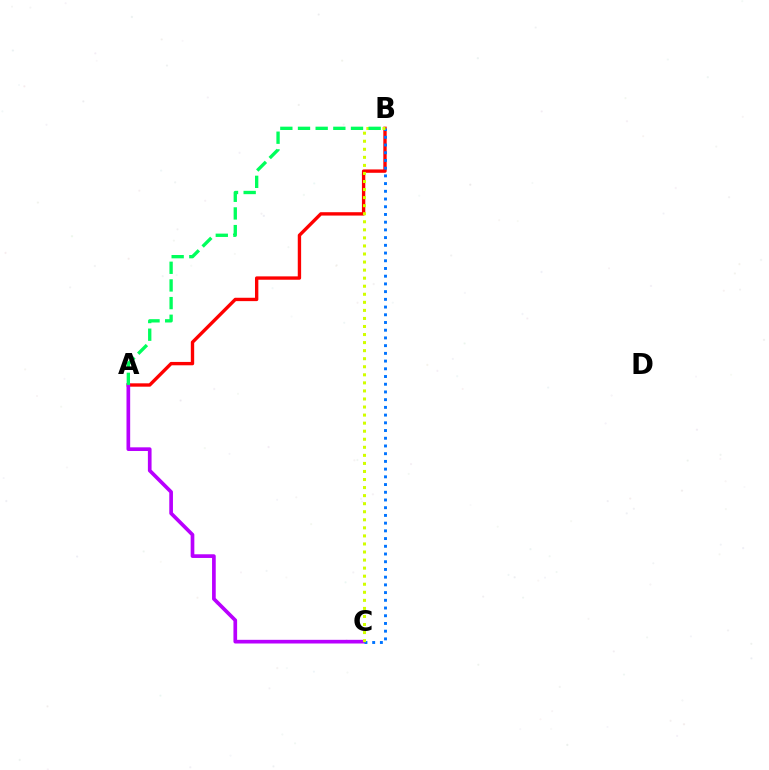{('A', 'B'): [{'color': '#ff0000', 'line_style': 'solid', 'thickness': 2.42}, {'color': '#00ff5c', 'line_style': 'dashed', 'thickness': 2.4}], ('A', 'C'): [{'color': '#b900ff', 'line_style': 'solid', 'thickness': 2.65}], ('B', 'C'): [{'color': '#0074ff', 'line_style': 'dotted', 'thickness': 2.1}, {'color': '#d1ff00', 'line_style': 'dotted', 'thickness': 2.19}]}